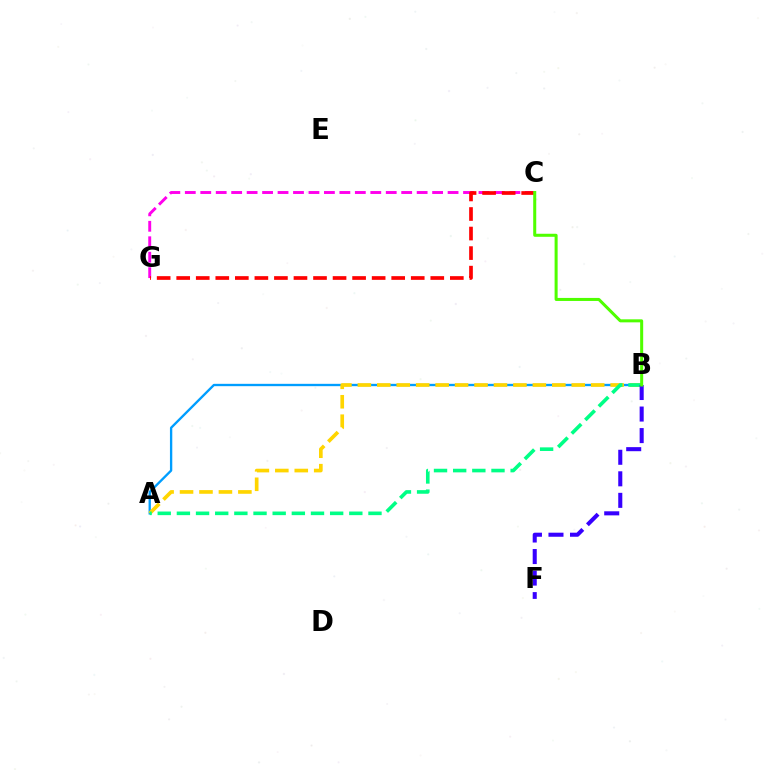{('A', 'B'): [{'color': '#009eff', 'line_style': 'solid', 'thickness': 1.69}, {'color': '#ffd500', 'line_style': 'dashed', 'thickness': 2.64}, {'color': '#00ff86', 'line_style': 'dashed', 'thickness': 2.6}], ('C', 'G'): [{'color': '#ff00ed', 'line_style': 'dashed', 'thickness': 2.1}, {'color': '#ff0000', 'line_style': 'dashed', 'thickness': 2.66}], ('B', 'F'): [{'color': '#3700ff', 'line_style': 'dashed', 'thickness': 2.93}], ('B', 'C'): [{'color': '#4fff00', 'line_style': 'solid', 'thickness': 2.18}]}